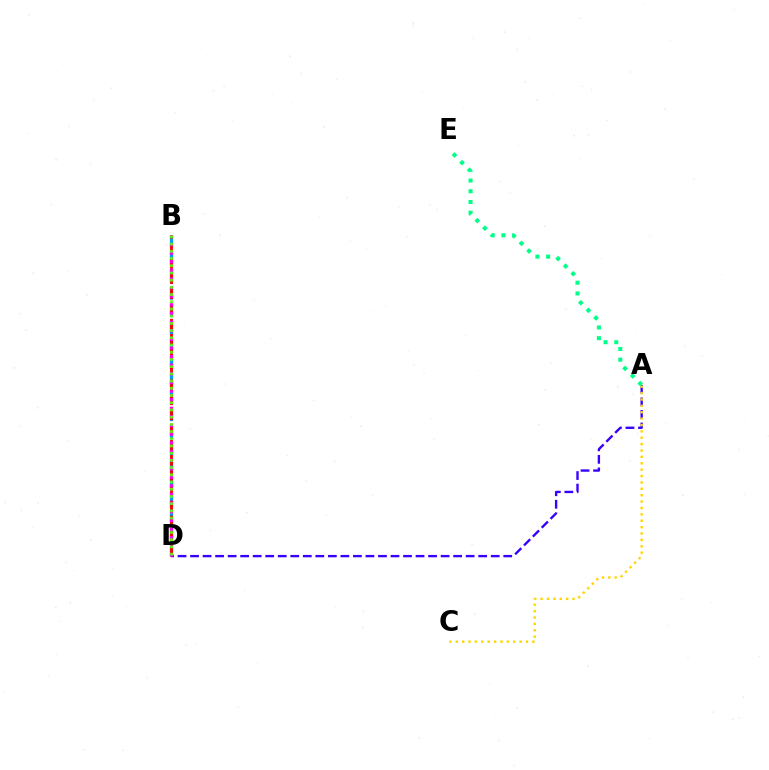{('B', 'D'): [{'color': '#009eff', 'line_style': 'dashed', 'thickness': 2.36}, {'color': '#ff0000', 'line_style': 'dashed', 'thickness': 2.06}, {'color': '#ff00ed', 'line_style': 'dotted', 'thickness': 2.34}, {'color': '#4fff00', 'line_style': 'dotted', 'thickness': 1.96}], ('A', 'D'): [{'color': '#3700ff', 'line_style': 'dashed', 'thickness': 1.7}], ('A', 'E'): [{'color': '#00ff86', 'line_style': 'dotted', 'thickness': 2.91}], ('A', 'C'): [{'color': '#ffd500', 'line_style': 'dotted', 'thickness': 1.73}]}